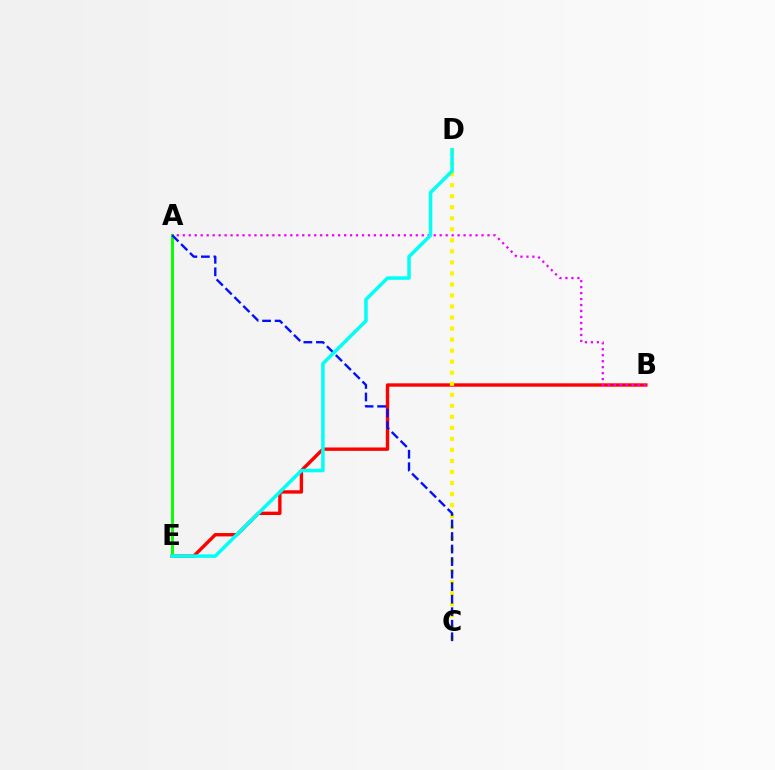{('B', 'E'): [{'color': '#ff0000', 'line_style': 'solid', 'thickness': 2.43}], ('A', 'E'): [{'color': '#08ff00', 'line_style': 'solid', 'thickness': 2.13}], ('A', 'B'): [{'color': '#ee00ff', 'line_style': 'dotted', 'thickness': 1.62}], ('C', 'D'): [{'color': '#fcf500', 'line_style': 'dotted', 'thickness': 3.0}], ('A', 'C'): [{'color': '#0010ff', 'line_style': 'dashed', 'thickness': 1.7}], ('D', 'E'): [{'color': '#00fff6', 'line_style': 'solid', 'thickness': 2.53}]}